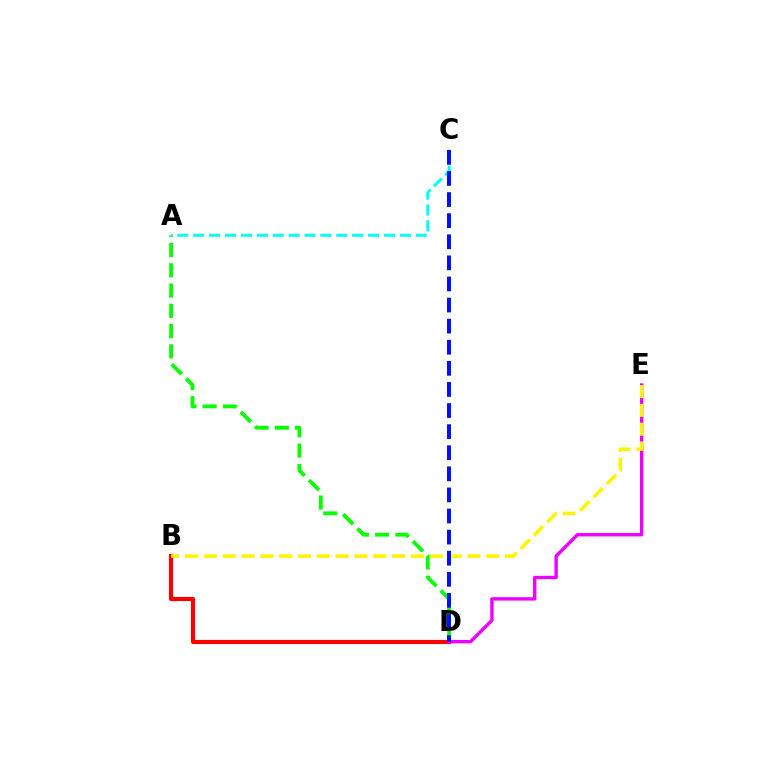{('B', 'D'): [{'color': '#ff0000', 'line_style': 'solid', 'thickness': 2.98}], ('D', 'E'): [{'color': '#ee00ff', 'line_style': 'solid', 'thickness': 2.43}], ('B', 'E'): [{'color': '#fcf500', 'line_style': 'dashed', 'thickness': 2.56}], ('A', 'D'): [{'color': '#08ff00', 'line_style': 'dashed', 'thickness': 2.75}], ('A', 'C'): [{'color': '#00fff6', 'line_style': 'dashed', 'thickness': 2.16}], ('C', 'D'): [{'color': '#0010ff', 'line_style': 'dashed', 'thickness': 2.87}]}